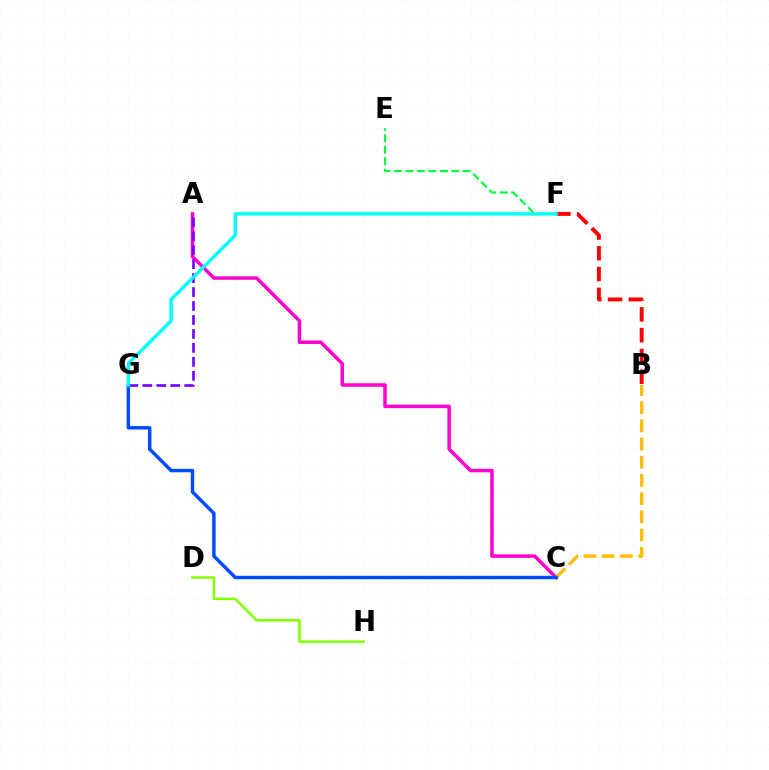{('A', 'C'): [{'color': '#ff00cf', 'line_style': 'solid', 'thickness': 2.52}], ('D', 'H'): [{'color': '#84ff00', 'line_style': 'solid', 'thickness': 1.8}], ('B', 'C'): [{'color': '#ffbd00', 'line_style': 'dashed', 'thickness': 2.47}], ('A', 'G'): [{'color': '#7200ff', 'line_style': 'dashed', 'thickness': 1.9}], ('C', 'G'): [{'color': '#004bff', 'line_style': 'solid', 'thickness': 2.48}], ('B', 'F'): [{'color': '#ff0000', 'line_style': 'dashed', 'thickness': 2.82}], ('E', 'F'): [{'color': '#00ff39', 'line_style': 'dashed', 'thickness': 1.56}], ('F', 'G'): [{'color': '#00fff6', 'line_style': 'solid', 'thickness': 2.46}]}